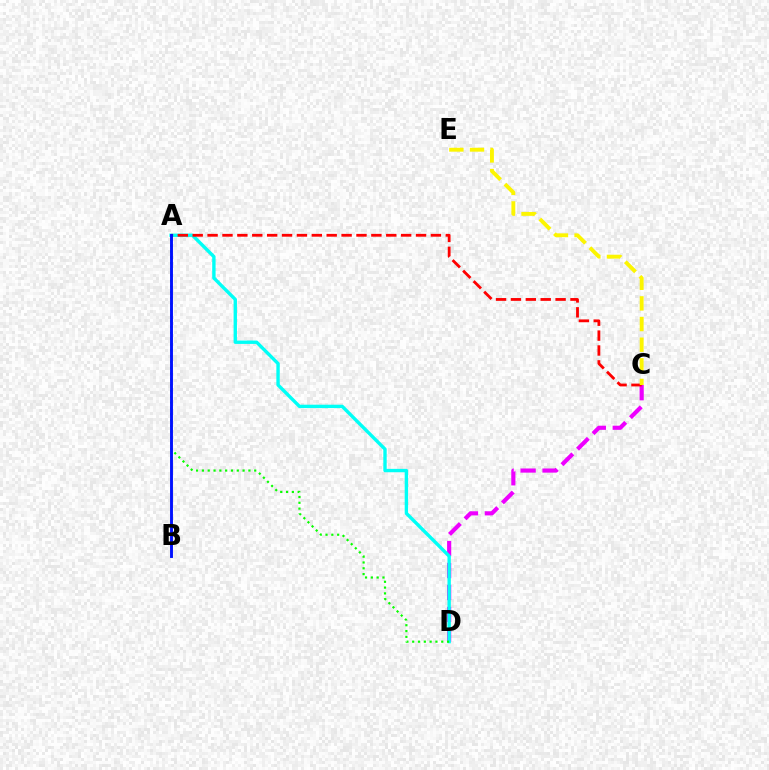{('C', 'D'): [{'color': '#ee00ff', 'line_style': 'dashed', 'thickness': 2.99}], ('A', 'D'): [{'color': '#00fff6', 'line_style': 'solid', 'thickness': 2.43}, {'color': '#08ff00', 'line_style': 'dotted', 'thickness': 1.58}], ('A', 'C'): [{'color': '#ff0000', 'line_style': 'dashed', 'thickness': 2.02}], ('A', 'B'): [{'color': '#0010ff', 'line_style': 'solid', 'thickness': 2.09}], ('C', 'E'): [{'color': '#fcf500', 'line_style': 'dashed', 'thickness': 2.8}]}